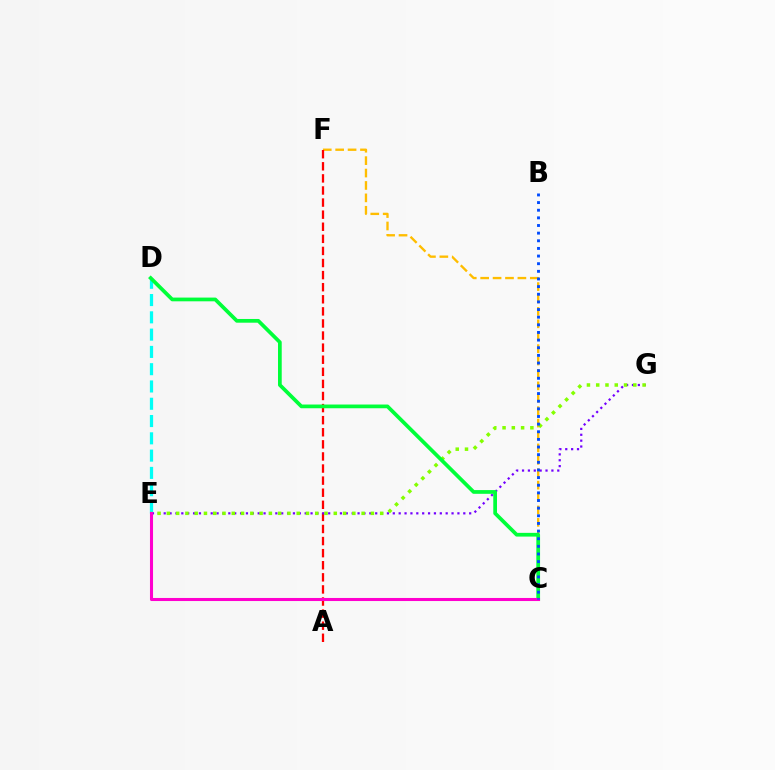{('C', 'F'): [{'color': '#ffbd00', 'line_style': 'dashed', 'thickness': 1.69}], ('A', 'F'): [{'color': '#ff0000', 'line_style': 'dashed', 'thickness': 1.64}], ('D', 'E'): [{'color': '#00fff6', 'line_style': 'dashed', 'thickness': 2.35}], ('E', 'G'): [{'color': '#7200ff', 'line_style': 'dotted', 'thickness': 1.6}, {'color': '#84ff00', 'line_style': 'dotted', 'thickness': 2.52}], ('C', 'D'): [{'color': '#00ff39', 'line_style': 'solid', 'thickness': 2.68}], ('C', 'E'): [{'color': '#ff00cf', 'line_style': 'solid', 'thickness': 2.21}], ('B', 'C'): [{'color': '#004bff', 'line_style': 'dotted', 'thickness': 2.08}]}